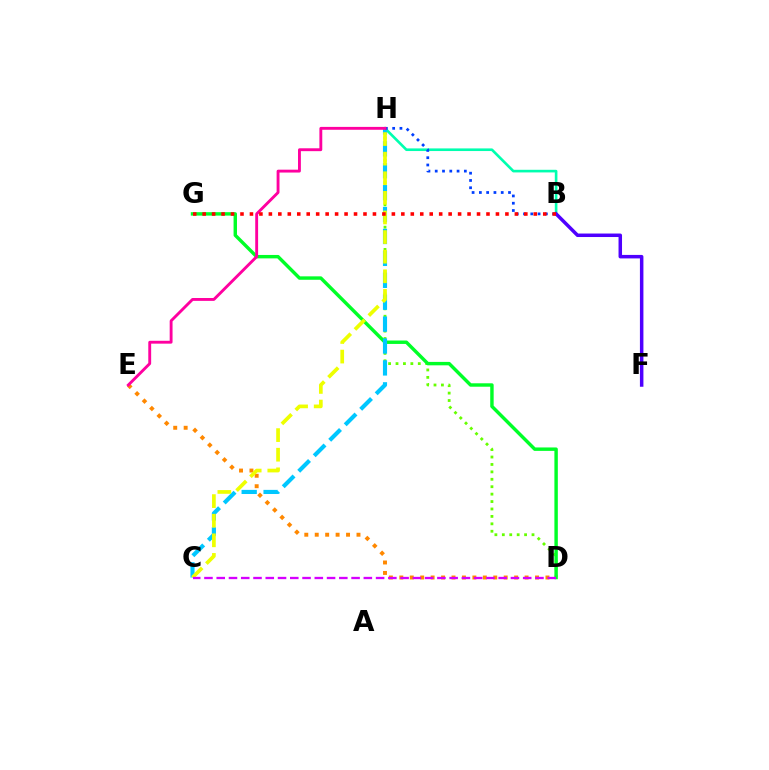{('D', 'E'): [{'color': '#ff8800', 'line_style': 'dotted', 'thickness': 2.84}], ('D', 'H'): [{'color': '#66ff00', 'line_style': 'dotted', 'thickness': 2.02}], ('B', 'H'): [{'color': '#00ffaf', 'line_style': 'solid', 'thickness': 1.89}, {'color': '#003fff', 'line_style': 'dotted', 'thickness': 1.98}], ('D', 'G'): [{'color': '#00ff27', 'line_style': 'solid', 'thickness': 2.47}], ('C', 'H'): [{'color': '#00c7ff', 'line_style': 'dashed', 'thickness': 2.98}, {'color': '#eeff00', 'line_style': 'dashed', 'thickness': 2.66}], ('B', 'F'): [{'color': '#4f00ff', 'line_style': 'solid', 'thickness': 2.52}], ('E', 'H'): [{'color': '#ff00a0', 'line_style': 'solid', 'thickness': 2.07}], ('C', 'D'): [{'color': '#d600ff', 'line_style': 'dashed', 'thickness': 1.67}], ('B', 'G'): [{'color': '#ff0000', 'line_style': 'dotted', 'thickness': 2.57}]}